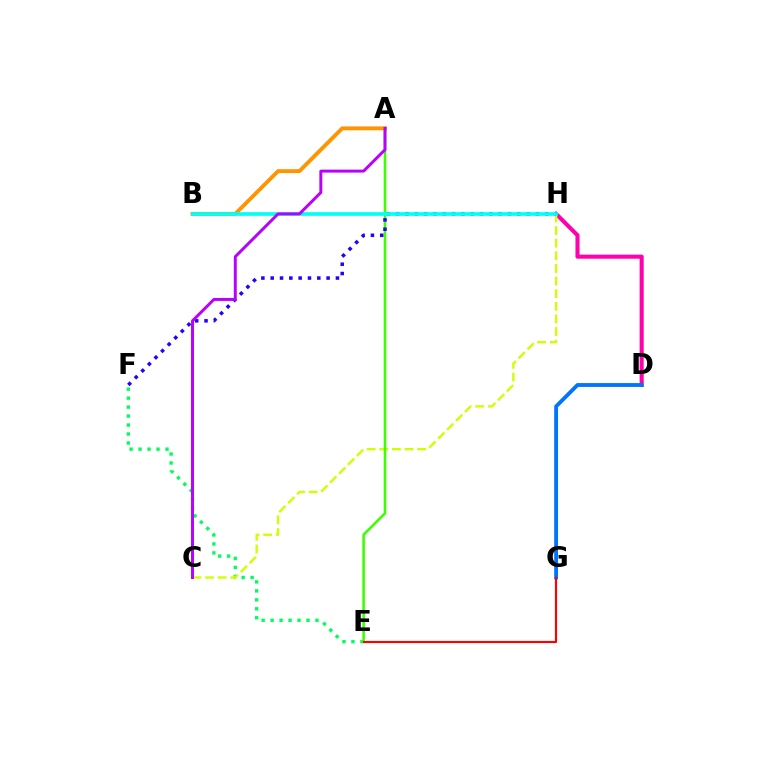{('D', 'H'): [{'color': '#ff00ac', 'line_style': 'solid', 'thickness': 2.93}], ('E', 'F'): [{'color': '#00ff5c', 'line_style': 'dotted', 'thickness': 2.44}], ('C', 'H'): [{'color': '#d1ff00', 'line_style': 'dashed', 'thickness': 1.71}], ('A', 'B'): [{'color': '#ff9400', 'line_style': 'solid', 'thickness': 2.79}], ('D', 'G'): [{'color': '#0074ff', 'line_style': 'solid', 'thickness': 2.77}], ('A', 'E'): [{'color': '#3dff00', 'line_style': 'solid', 'thickness': 1.85}], ('F', 'H'): [{'color': '#2500ff', 'line_style': 'dotted', 'thickness': 2.53}], ('B', 'H'): [{'color': '#00fff6', 'line_style': 'solid', 'thickness': 2.63}], ('A', 'C'): [{'color': '#b900ff', 'line_style': 'solid', 'thickness': 2.13}], ('E', 'G'): [{'color': '#ff0000', 'line_style': 'solid', 'thickness': 1.54}]}